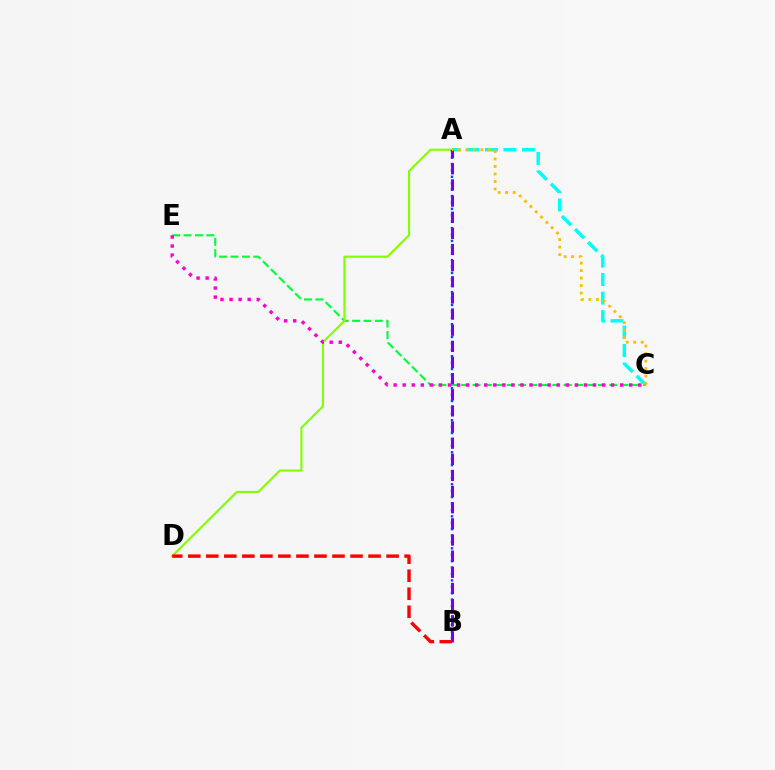{('A', 'C'): [{'color': '#00fff6', 'line_style': 'dashed', 'thickness': 2.51}, {'color': '#ffbd00', 'line_style': 'dotted', 'thickness': 2.04}], ('C', 'E'): [{'color': '#00ff39', 'line_style': 'dashed', 'thickness': 1.55}, {'color': '#ff00cf', 'line_style': 'dotted', 'thickness': 2.46}], ('A', 'D'): [{'color': '#84ff00', 'line_style': 'solid', 'thickness': 1.55}], ('A', 'B'): [{'color': '#004bff', 'line_style': 'dotted', 'thickness': 1.74}, {'color': '#7200ff', 'line_style': 'dashed', 'thickness': 2.19}], ('B', 'D'): [{'color': '#ff0000', 'line_style': 'dashed', 'thickness': 2.45}]}